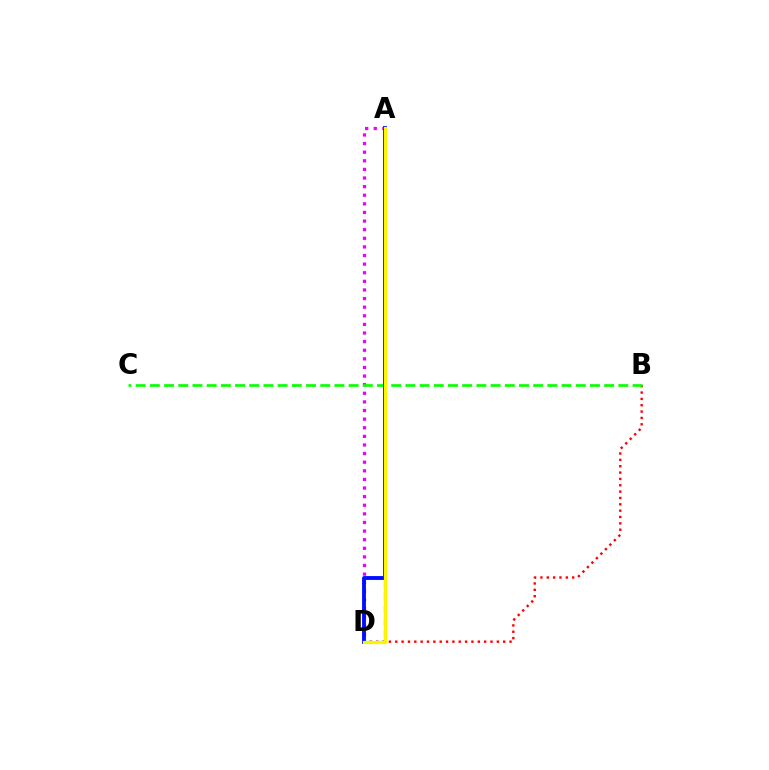{('B', 'D'): [{'color': '#ff0000', 'line_style': 'dotted', 'thickness': 1.72}], ('A', 'D'): [{'color': '#ee00ff', 'line_style': 'dotted', 'thickness': 2.34}, {'color': '#00fff6', 'line_style': 'dashed', 'thickness': 1.68}, {'color': '#0010ff', 'line_style': 'solid', 'thickness': 2.79}, {'color': '#fcf500', 'line_style': 'solid', 'thickness': 2.32}], ('B', 'C'): [{'color': '#08ff00', 'line_style': 'dashed', 'thickness': 1.93}]}